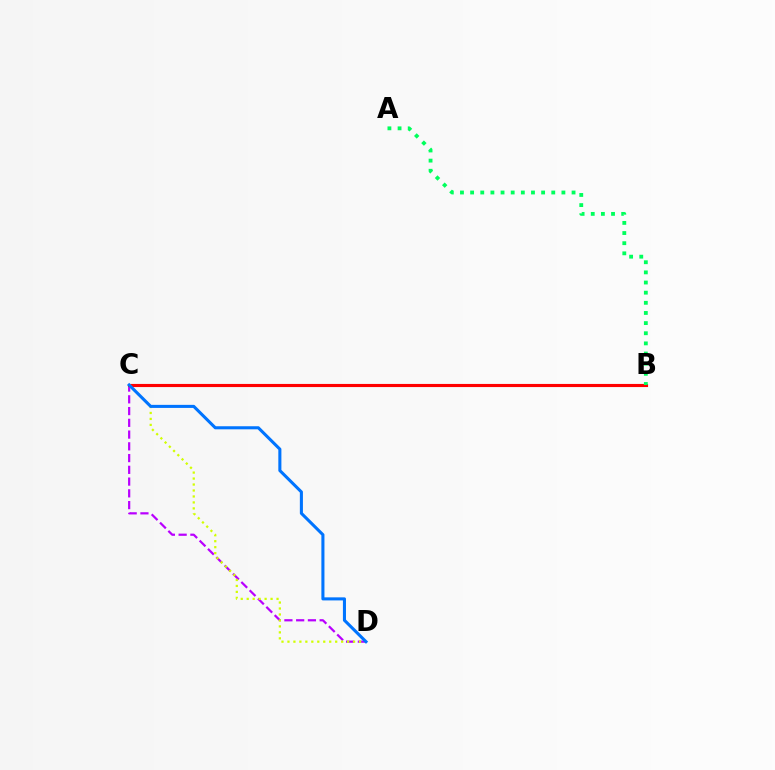{('C', 'D'): [{'color': '#b900ff', 'line_style': 'dashed', 'thickness': 1.6}, {'color': '#d1ff00', 'line_style': 'dotted', 'thickness': 1.62}, {'color': '#0074ff', 'line_style': 'solid', 'thickness': 2.21}], ('B', 'C'): [{'color': '#ff0000', 'line_style': 'solid', 'thickness': 2.25}], ('A', 'B'): [{'color': '#00ff5c', 'line_style': 'dotted', 'thickness': 2.76}]}